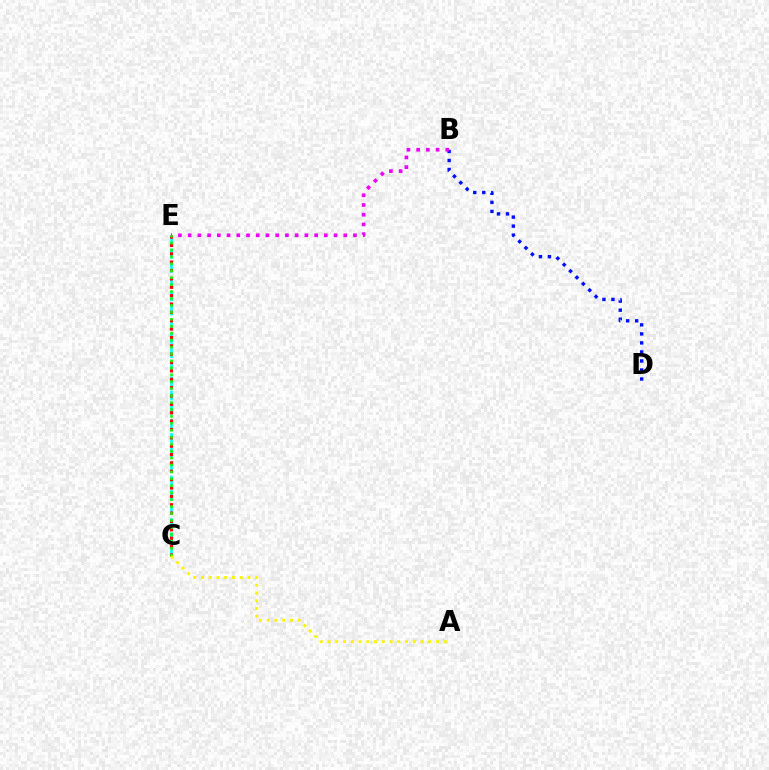{('C', 'E'): [{'color': '#00fff6', 'line_style': 'dashed', 'thickness': 1.93}, {'color': '#ff0000', 'line_style': 'dotted', 'thickness': 2.27}, {'color': '#08ff00', 'line_style': 'dotted', 'thickness': 1.89}], ('B', 'D'): [{'color': '#0010ff', 'line_style': 'dotted', 'thickness': 2.45}], ('B', 'E'): [{'color': '#ee00ff', 'line_style': 'dotted', 'thickness': 2.64}], ('A', 'C'): [{'color': '#fcf500', 'line_style': 'dotted', 'thickness': 2.11}]}